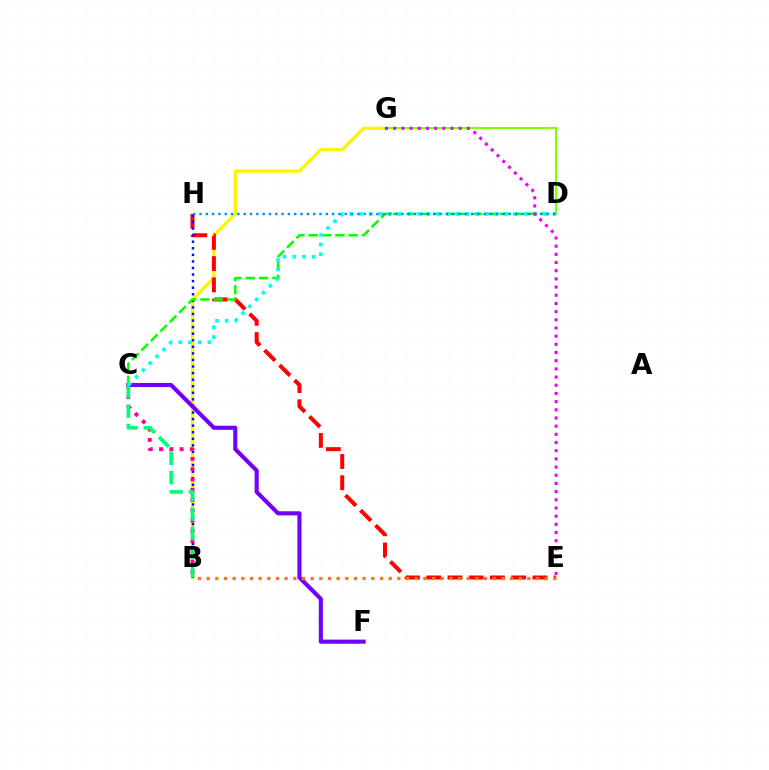{('B', 'G'): [{'color': '#fcf500', 'line_style': 'solid', 'thickness': 2.34}], ('D', 'G'): [{'color': '#84ff00', 'line_style': 'solid', 'thickness': 1.54}], ('E', 'H'): [{'color': '#ff0000', 'line_style': 'dashed', 'thickness': 2.89}], ('B', 'H'): [{'color': '#0010ff', 'line_style': 'dotted', 'thickness': 1.78}], ('C', 'F'): [{'color': '#7200ff', 'line_style': 'solid', 'thickness': 2.97}], ('B', 'C'): [{'color': '#ff0094', 'line_style': 'dotted', 'thickness': 2.8}, {'color': '#00ff74', 'line_style': 'dashed', 'thickness': 2.63}], ('C', 'D'): [{'color': '#08ff00', 'line_style': 'dashed', 'thickness': 1.81}, {'color': '#00fff6', 'line_style': 'dotted', 'thickness': 2.63}], ('D', 'H'): [{'color': '#008cff', 'line_style': 'dotted', 'thickness': 1.72}], ('B', 'E'): [{'color': '#ff7c00', 'line_style': 'dotted', 'thickness': 2.36}], ('E', 'G'): [{'color': '#ee00ff', 'line_style': 'dotted', 'thickness': 2.22}]}